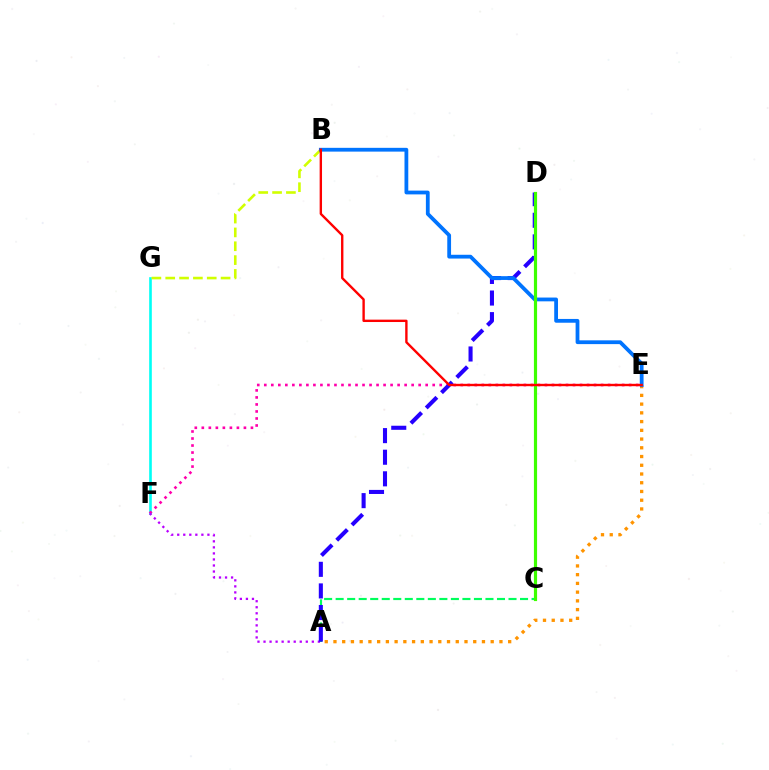{('A', 'C'): [{'color': '#00ff5c', 'line_style': 'dashed', 'thickness': 1.57}], ('F', 'G'): [{'color': '#00fff6', 'line_style': 'solid', 'thickness': 1.9}], ('E', 'F'): [{'color': '#ff00ac', 'line_style': 'dotted', 'thickness': 1.91}], ('B', 'G'): [{'color': '#d1ff00', 'line_style': 'dashed', 'thickness': 1.88}], ('A', 'F'): [{'color': '#b900ff', 'line_style': 'dotted', 'thickness': 1.64}], ('A', 'D'): [{'color': '#2500ff', 'line_style': 'dashed', 'thickness': 2.93}], ('A', 'E'): [{'color': '#ff9400', 'line_style': 'dotted', 'thickness': 2.37}], ('B', 'E'): [{'color': '#0074ff', 'line_style': 'solid', 'thickness': 2.72}, {'color': '#ff0000', 'line_style': 'solid', 'thickness': 1.71}], ('C', 'D'): [{'color': '#3dff00', 'line_style': 'solid', 'thickness': 2.28}]}